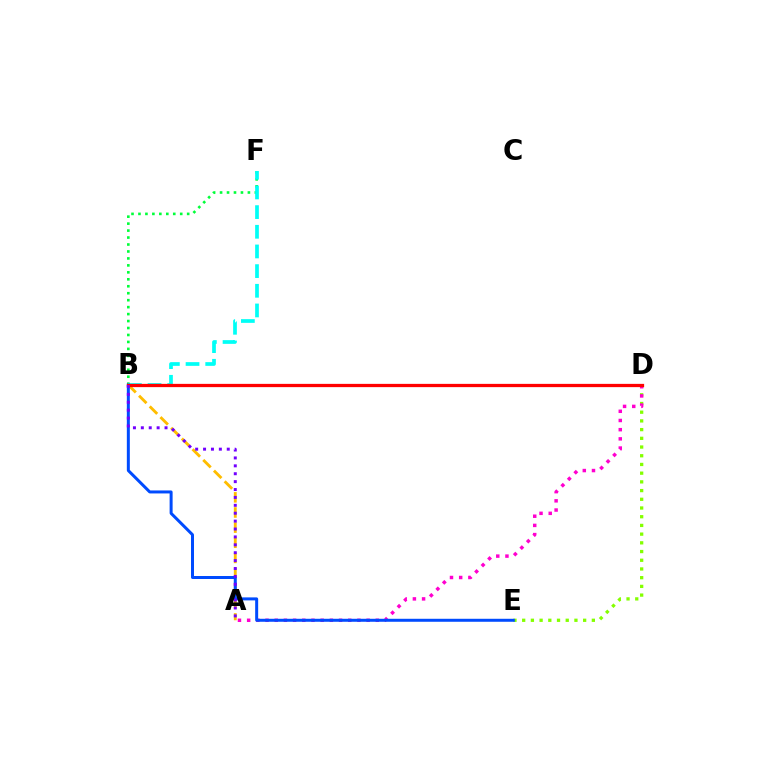{('D', 'E'): [{'color': '#84ff00', 'line_style': 'dotted', 'thickness': 2.37}], ('A', 'B'): [{'color': '#ffbd00', 'line_style': 'dashed', 'thickness': 2.06}, {'color': '#7200ff', 'line_style': 'dotted', 'thickness': 2.15}], ('B', 'F'): [{'color': '#00ff39', 'line_style': 'dotted', 'thickness': 1.89}, {'color': '#00fff6', 'line_style': 'dashed', 'thickness': 2.67}], ('A', 'D'): [{'color': '#ff00cf', 'line_style': 'dotted', 'thickness': 2.5}], ('B', 'E'): [{'color': '#004bff', 'line_style': 'solid', 'thickness': 2.16}], ('B', 'D'): [{'color': '#ff0000', 'line_style': 'solid', 'thickness': 2.35}]}